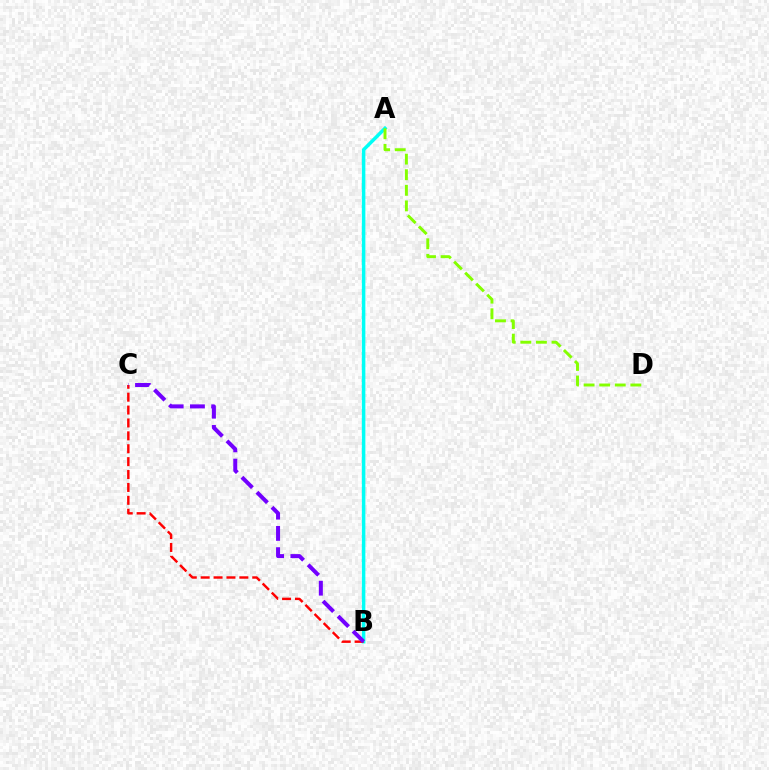{('A', 'B'): [{'color': '#00fff6', 'line_style': 'solid', 'thickness': 2.52}], ('A', 'D'): [{'color': '#84ff00', 'line_style': 'dashed', 'thickness': 2.12}], ('B', 'C'): [{'color': '#ff0000', 'line_style': 'dashed', 'thickness': 1.75}, {'color': '#7200ff', 'line_style': 'dashed', 'thickness': 2.89}]}